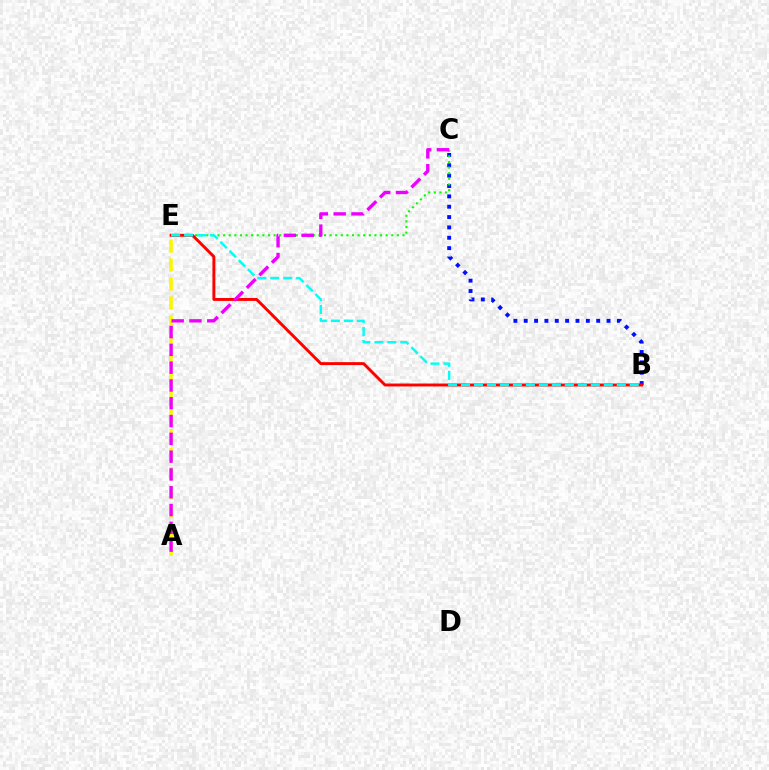{('B', 'C'): [{'color': '#0010ff', 'line_style': 'dotted', 'thickness': 2.81}], ('C', 'E'): [{'color': '#08ff00', 'line_style': 'dotted', 'thickness': 1.52}], ('A', 'E'): [{'color': '#fcf500', 'line_style': 'dashed', 'thickness': 2.58}], ('B', 'E'): [{'color': '#ff0000', 'line_style': 'solid', 'thickness': 2.12}, {'color': '#00fff6', 'line_style': 'dashed', 'thickness': 1.76}], ('A', 'C'): [{'color': '#ee00ff', 'line_style': 'dashed', 'thickness': 2.42}]}